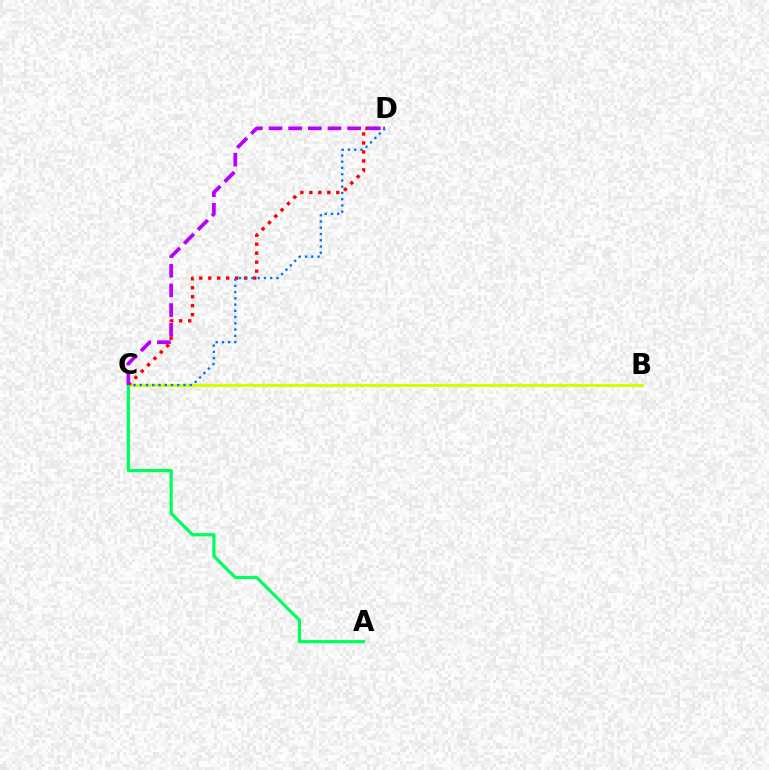{('B', 'C'): [{'color': '#d1ff00', 'line_style': 'solid', 'thickness': 2.15}], ('C', 'D'): [{'color': '#ff0000', 'line_style': 'dotted', 'thickness': 2.44}, {'color': '#0074ff', 'line_style': 'dotted', 'thickness': 1.7}, {'color': '#b900ff', 'line_style': 'dashed', 'thickness': 2.67}], ('A', 'C'): [{'color': '#00ff5c', 'line_style': 'solid', 'thickness': 2.31}]}